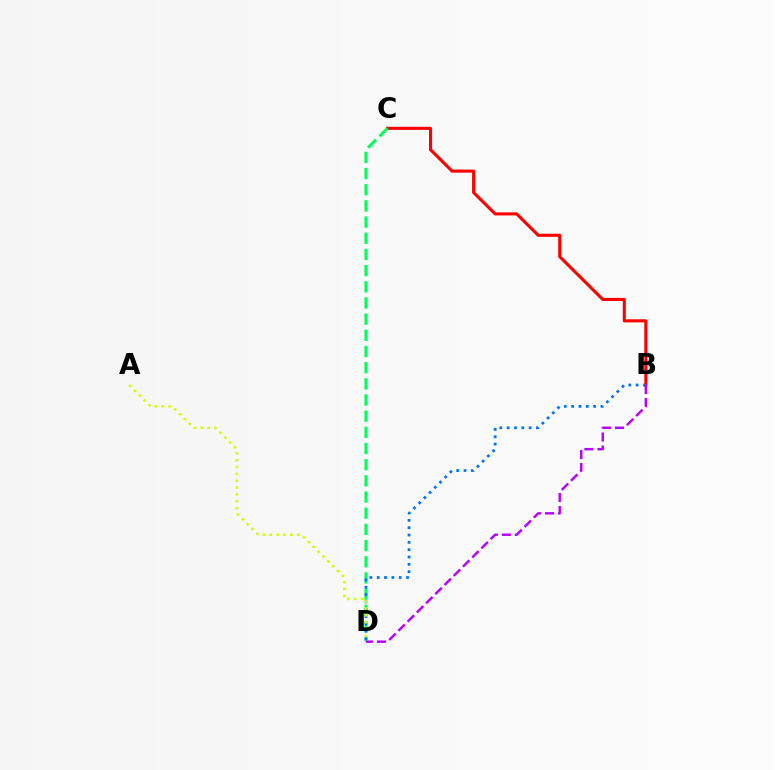{('B', 'C'): [{'color': '#ff0000', 'line_style': 'solid', 'thickness': 2.22}], ('C', 'D'): [{'color': '#00ff5c', 'line_style': 'dashed', 'thickness': 2.2}], ('B', 'D'): [{'color': '#0074ff', 'line_style': 'dotted', 'thickness': 1.99}, {'color': '#b900ff', 'line_style': 'dashed', 'thickness': 1.77}], ('A', 'D'): [{'color': '#d1ff00', 'line_style': 'dotted', 'thickness': 1.86}]}